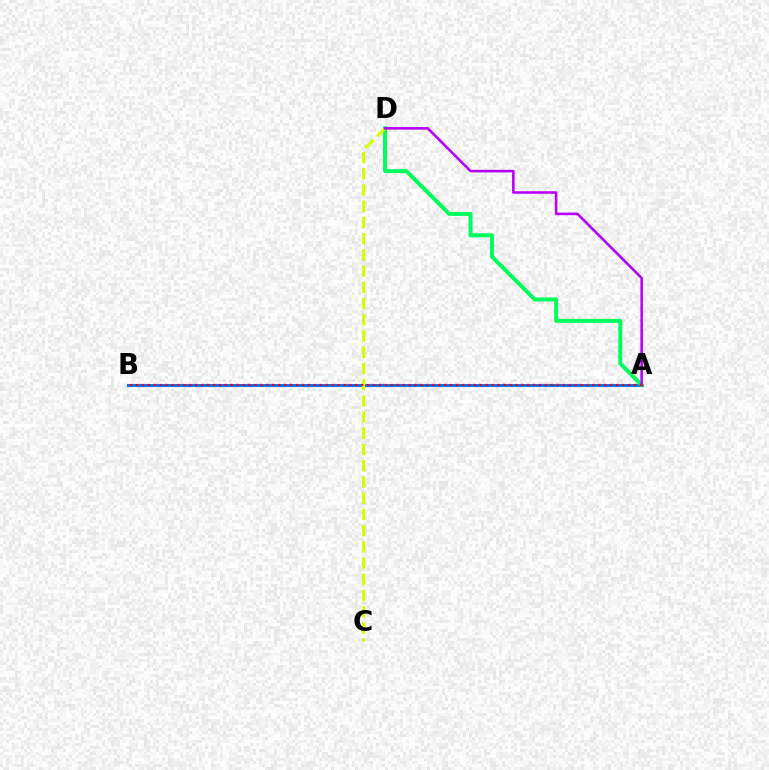{('A', 'B'): [{'color': '#0074ff', 'line_style': 'solid', 'thickness': 2.15}, {'color': '#ff0000', 'line_style': 'dotted', 'thickness': 1.61}], ('A', 'D'): [{'color': '#00ff5c', 'line_style': 'solid', 'thickness': 2.87}, {'color': '#b900ff', 'line_style': 'solid', 'thickness': 1.85}], ('C', 'D'): [{'color': '#d1ff00', 'line_style': 'dashed', 'thickness': 2.2}]}